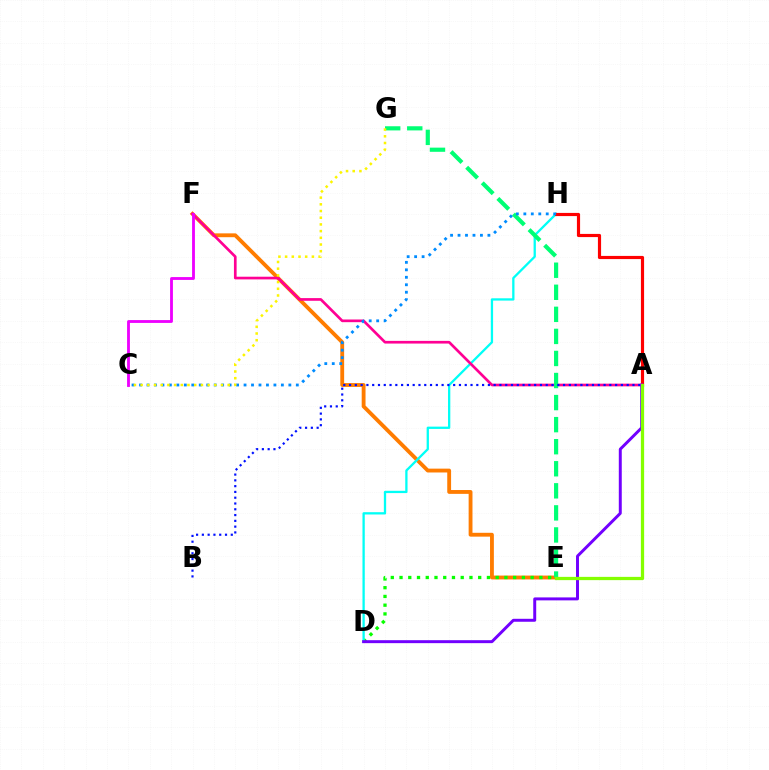{('E', 'F'): [{'color': '#ff7c00', 'line_style': 'solid', 'thickness': 2.77}], ('D', 'E'): [{'color': '#08ff00', 'line_style': 'dotted', 'thickness': 2.37}], ('D', 'H'): [{'color': '#00fff6', 'line_style': 'solid', 'thickness': 1.65}], ('A', 'H'): [{'color': '#ff0000', 'line_style': 'solid', 'thickness': 2.28}], ('A', 'F'): [{'color': '#ff0094', 'line_style': 'solid', 'thickness': 1.93}], ('E', 'G'): [{'color': '#00ff74', 'line_style': 'dashed', 'thickness': 3.0}], ('C', 'H'): [{'color': '#008cff', 'line_style': 'dotted', 'thickness': 2.03}], ('C', 'G'): [{'color': '#fcf500', 'line_style': 'dotted', 'thickness': 1.82}], ('C', 'F'): [{'color': '#ee00ff', 'line_style': 'solid', 'thickness': 2.04}], ('A', 'B'): [{'color': '#0010ff', 'line_style': 'dotted', 'thickness': 1.57}], ('A', 'D'): [{'color': '#7200ff', 'line_style': 'solid', 'thickness': 2.13}], ('A', 'E'): [{'color': '#84ff00', 'line_style': 'solid', 'thickness': 2.35}]}